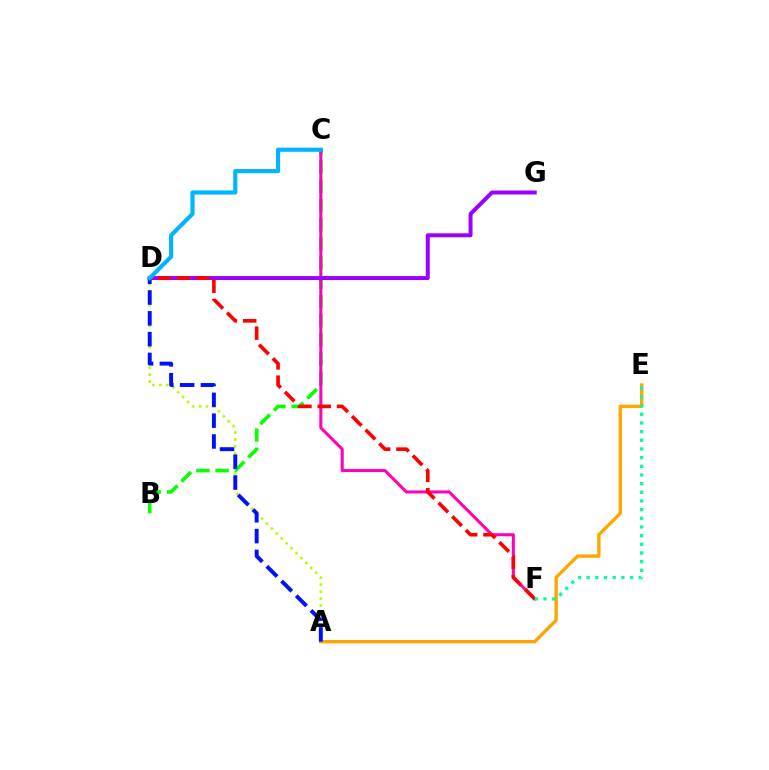{('A', 'D'): [{'color': '#b3ff00', 'line_style': 'dotted', 'thickness': 1.89}, {'color': '#0010ff', 'line_style': 'dashed', 'thickness': 2.83}], ('A', 'E'): [{'color': '#ffa500', 'line_style': 'solid', 'thickness': 2.42}], ('B', 'C'): [{'color': '#08ff00', 'line_style': 'dashed', 'thickness': 2.61}], ('C', 'F'): [{'color': '#ff00bd', 'line_style': 'solid', 'thickness': 2.19}], ('D', 'G'): [{'color': '#9b00ff', 'line_style': 'solid', 'thickness': 2.86}], ('D', 'F'): [{'color': '#ff0000', 'line_style': 'dashed', 'thickness': 2.62}], ('C', 'D'): [{'color': '#00b5ff', 'line_style': 'solid', 'thickness': 2.99}], ('E', 'F'): [{'color': '#00ff9d', 'line_style': 'dotted', 'thickness': 2.36}]}